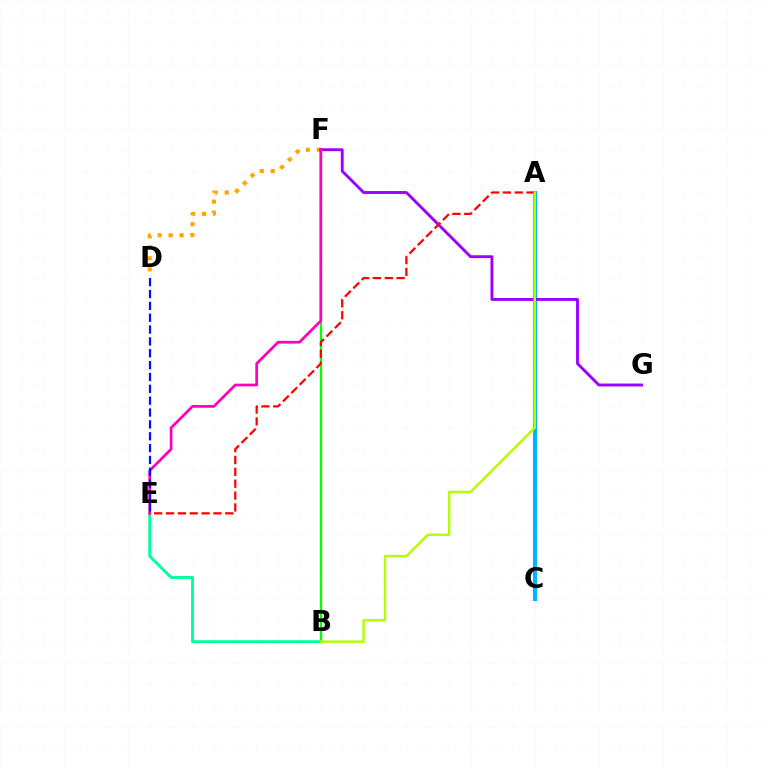{('D', 'F'): [{'color': '#ffa500', 'line_style': 'dotted', 'thickness': 2.98}], ('A', 'C'): [{'color': '#00b5ff', 'line_style': 'solid', 'thickness': 2.96}], ('B', 'F'): [{'color': '#08ff00', 'line_style': 'solid', 'thickness': 1.65}], ('F', 'G'): [{'color': '#9b00ff', 'line_style': 'solid', 'thickness': 2.07}], ('B', 'E'): [{'color': '#00ff9d', 'line_style': 'solid', 'thickness': 2.06}], ('E', 'F'): [{'color': '#ff00bd', 'line_style': 'solid', 'thickness': 1.97}], ('D', 'E'): [{'color': '#0010ff', 'line_style': 'dashed', 'thickness': 1.61}], ('A', 'E'): [{'color': '#ff0000', 'line_style': 'dashed', 'thickness': 1.61}], ('A', 'B'): [{'color': '#b3ff00', 'line_style': 'solid', 'thickness': 1.76}]}